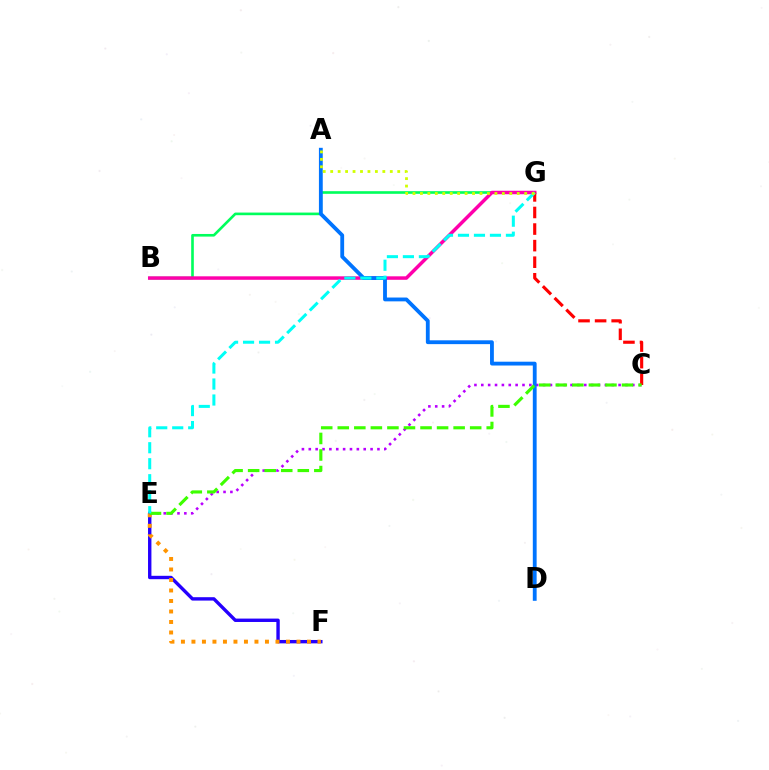{('B', 'G'): [{'color': '#00ff5c', 'line_style': 'solid', 'thickness': 1.9}, {'color': '#ff00ac', 'line_style': 'solid', 'thickness': 2.51}], ('E', 'F'): [{'color': '#2500ff', 'line_style': 'solid', 'thickness': 2.44}, {'color': '#ff9400', 'line_style': 'dotted', 'thickness': 2.85}], ('C', 'E'): [{'color': '#b900ff', 'line_style': 'dotted', 'thickness': 1.87}, {'color': '#3dff00', 'line_style': 'dashed', 'thickness': 2.25}], ('A', 'D'): [{'color': '#0074ff', 'line_style': 'solid', 'thickness': 2.75}], ('C', 'G'): [{'color': '#ff0000', 'line_style': 'dashed', 'thickness': 2.25}], ('E', 'G'): [{'color': '#00fff6', 'line_style': 'dashed', 'thickness': 2.17}], ('A', 'G'): [{'color': '#d1ff00', 'line_style': 'dotted', 'thickness': 2.02}]}